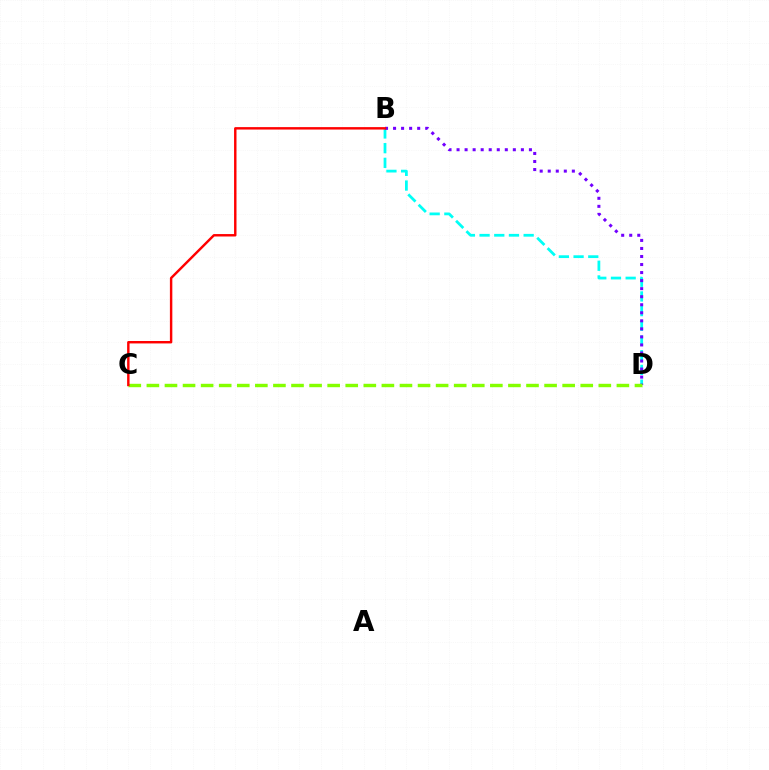{('B', 'D'): [{'color': '#00fff6', 'line_style': 'dashed', 'thickness': 2.0}, {'color': '#7200ff', 'line_style': 'dotted', 'thickness': 2.18}], ('C', 'D'): [{'color': '#84ff00', 'line_style': 'dashed', 'thickness': 2.46}], ('B', 'C'): [{'color': '#ff0000', 'line_style': 'solid', 'thickness': 1.75}]}